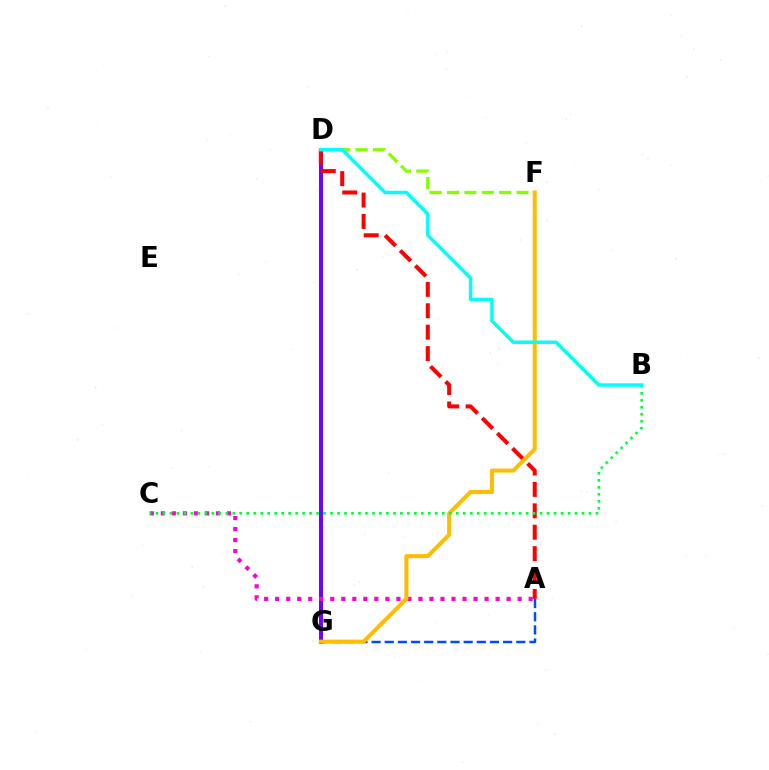{('D', 'G'): [{'color': '#7200ff', 'line_style': 'solid', 'thickness': 2.91}], ('D', 'F'): [{'color': '#84ff00', 'line_style': 'dashed', 'thickness': 2.36}], ('A', 'D'): [{'color': '#ff0000', 'line_style': 'dashed', 'thickness': 2.91}], ('A', 'G'): [{'color': '#004bff', 'line_style': 'dashed', 'thickness': 1.79}], ('A', 'C'): [{'color': '#ff00cf', 'line_style': 'dotted', 'thickness': 2.99}], ('F', 'G'): [{'color': '#ffbd00', 'line_style': 'solid', 'thickness': 2.92}], ('B', 'C'): [{'color': '#00ff39', 'line_style': 'dotted', 'thickness': 1.9}], ('B', 'D'): [{'color': '#00fff6', 'line_style': 'solid', 'thickness': 2.48}]}